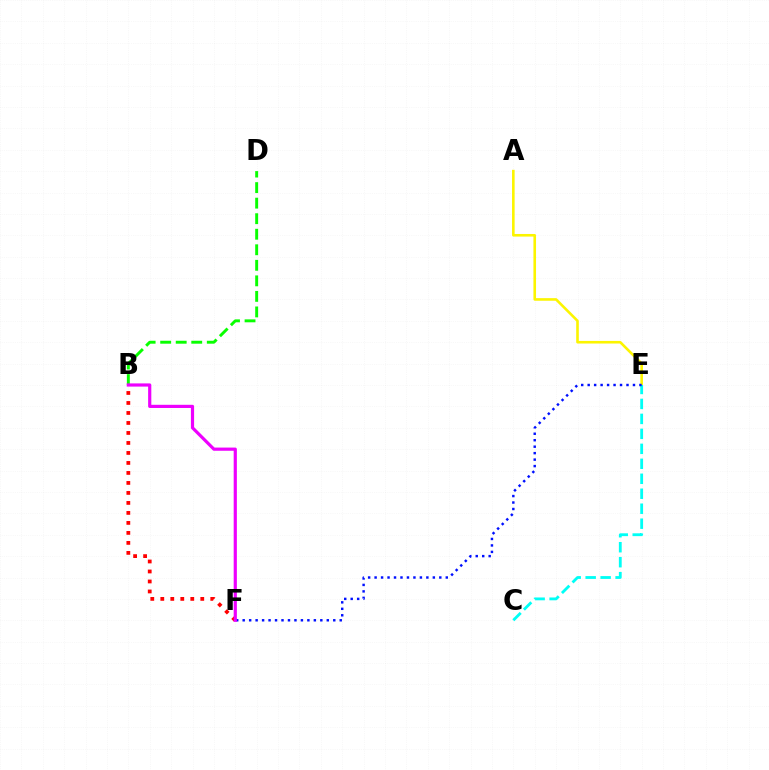{('B', 'F'): [{'color': '#ff0000', 'line_style': 'dotted', 'thickness': 2.72}, {'color': '#ee00ff', 'line_style': 'solid', 'thickness': 2.29}], ('A', 'E'): [{'color': '#fcf500', 'line_style': 'solid', 'thickness': 1.87}], ('C', 'E'): [{'color': '#00fff6', 'line_style': 'dashed', 'thickness': 2.03}], ('E', 'F'): [{'color': '#0010ff', 'line_style': 'dotted', 'thickness': 1.76}], ('B', 'D'): [{'color': '#08ff00', 'line_style': 'dashed', 'thickness': 2.11}]}